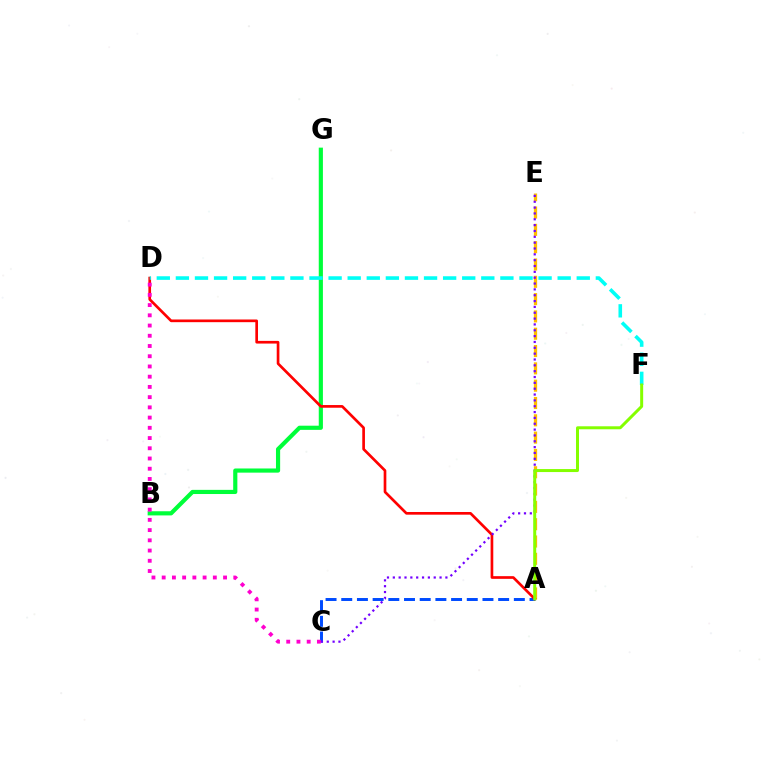{('A', 'C'): [{'color': '#004bff', 'line_style': 'dashed', 'thickness': 2.13}], ('A', 'E'): [{'color': '#ffbd00', 'line_style': 'dashed', 'thickness': 2.35}], ('B', 'G'): [{'color': '#00ff39', 'line_style': 'solid', 'thickness': 2.99}], ('A', 'D'): [{'color': '#ff0000', 'line_style': 'solid', 'thickness': 1.93}], ('C', 'E'): [{'color': '#7200ff', 'line_style': 'dotted', 'thickness': 1.59}], ('D', 'F'): [{'color': '#00fff6', 'line_style': 'dashed', 'thickness': 2.59}], ('C', 'D'): [{'color': '#ff00cf', 'line_style': 'dotted', 'thickness': 2.78}], ('A', 'F'): [{'color': '#84ff00', 'line_style': 'solid', 'thickness': 2.15}]}